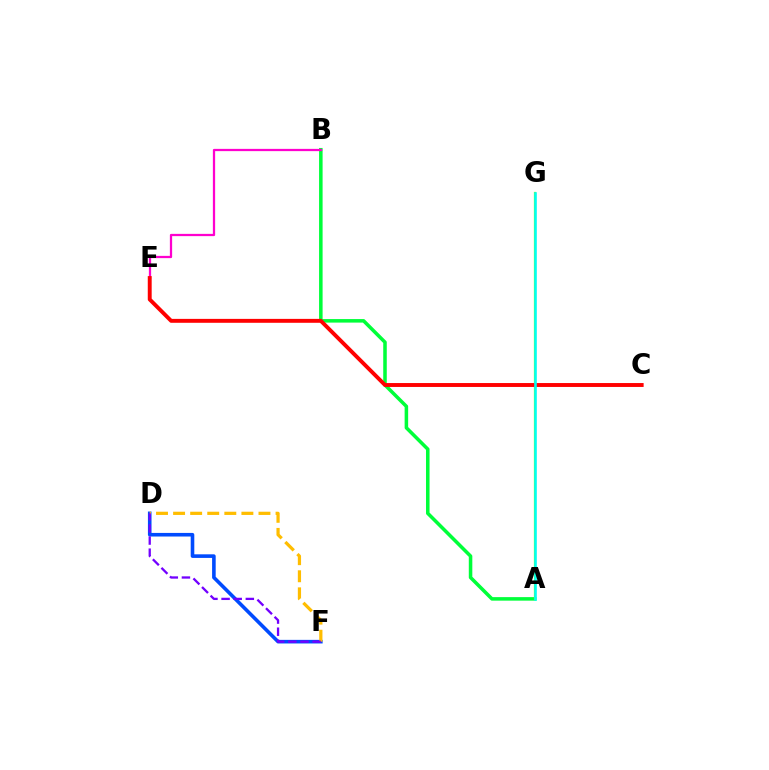{('D', 'F'): [{'color': '#004bff', 'line_style': 'solid', 'thickness': 2.59}, {'color': '#ffbd00', 'line_style': 'dashed', 'thickness': 2.32}, {'color': '#7200ff', 'line_style': 'dashed', 'thickness': 1.65}], ('A', 'B'): [{'color': '#00ff39', 'line_style': 'solid', 'thickness': 2.54}], ('B', 'E'): [{'color': '#ff00cf', 'line_style': 'solid', 'thickness': 1.62}], ('A', 'G'): [{'color': '#84ff00', 'line_style': 'solid', 'thickness': 1.6}, {'color': '#00fff6', 'line_style': 'solid', 'thickness': 1.85}], ('C', 'E'): [{'color': '#ff0000', 'line_style': 'solid', 'thickness': 2.82}]}